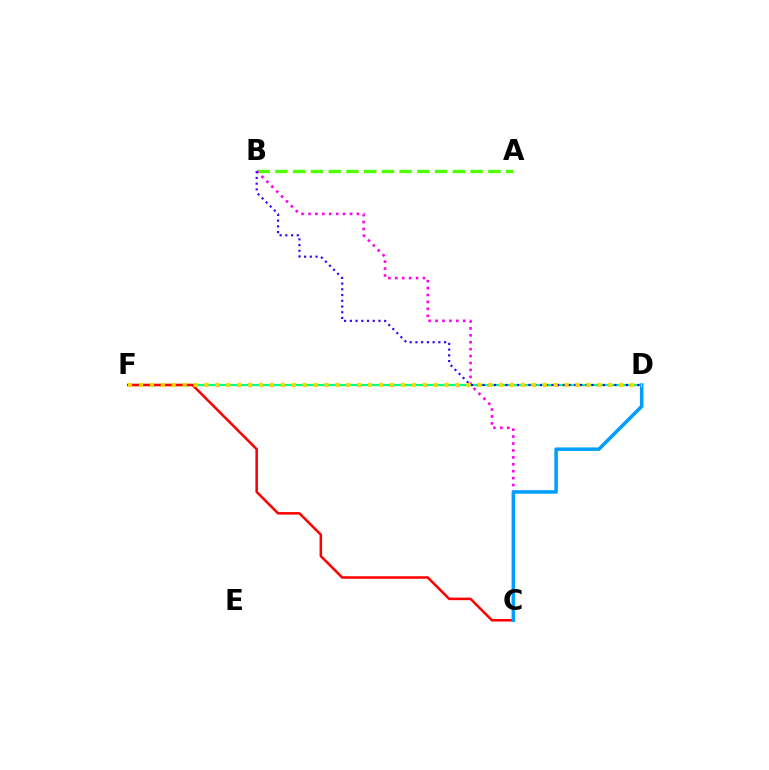{('A', 'B'): [{'color': '#4fff00', 'line_style': 'dashed', 'thickness': 2.41}], ('B', 'C'): [{'color': '#ff00ed', 'line_style': 'dotted', 'thickness': 1.88}], ('D', 'F'): [{'color': '#00ff86', 'line_style': 'solid', 'thickness': 1.61}, {'color': '#ffd500', 'line_style': 'dotted', 'thickness': 2.97}], ('C', 'F'): [{'color': '#ff0000', 'line_style': 'solid', 'thickness': 1.82}], ('B', 'D'): [{'color': '#3700ff', 'line_style': 'dotted', 'thickness': 1.56}], ('C', 'D'): [{'color': '#009eff', 'line_style': 'solid', 'thickness': 2.54}]}